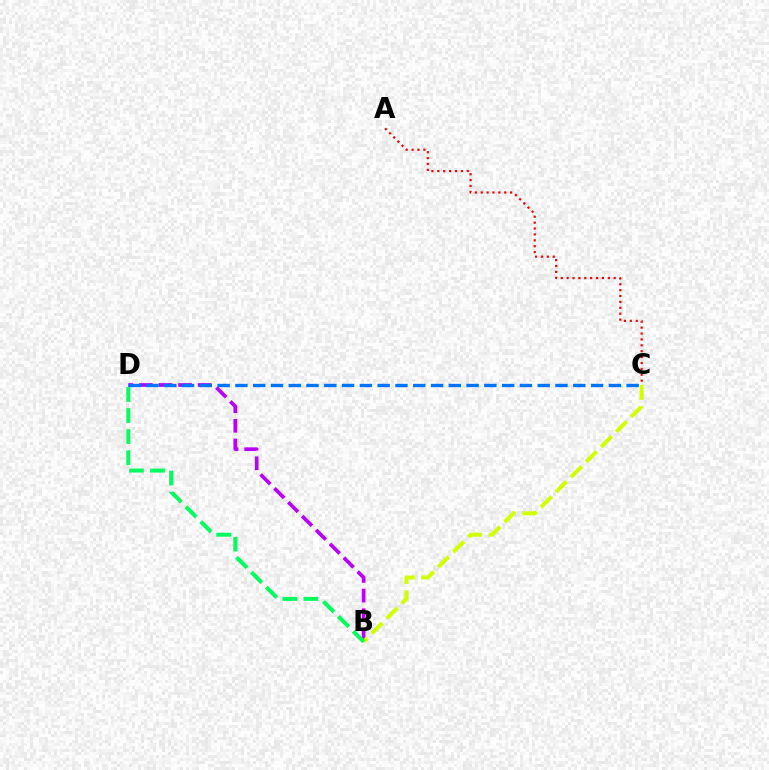{('B', 'D'): [{'color': '#b900ff', 'line_style': 'dashed', 'thickness': 2.67}, {'color': '#00ff5c', 'line_style': 'dashed', 'thickness': 2.86}], ('C', 'D'): [{'color': '#0074ff', 'line_style': 'dashed', 'thickness': 2.42}], ('B', 'C'): [{'color': '#d1ff00', 'line_style': 'dashed', 'thickness': 2.89}], ('A', 'C'): [{'color': '#ff0000', 'line_style': 'dotted', 'thickness': 1.6}]}